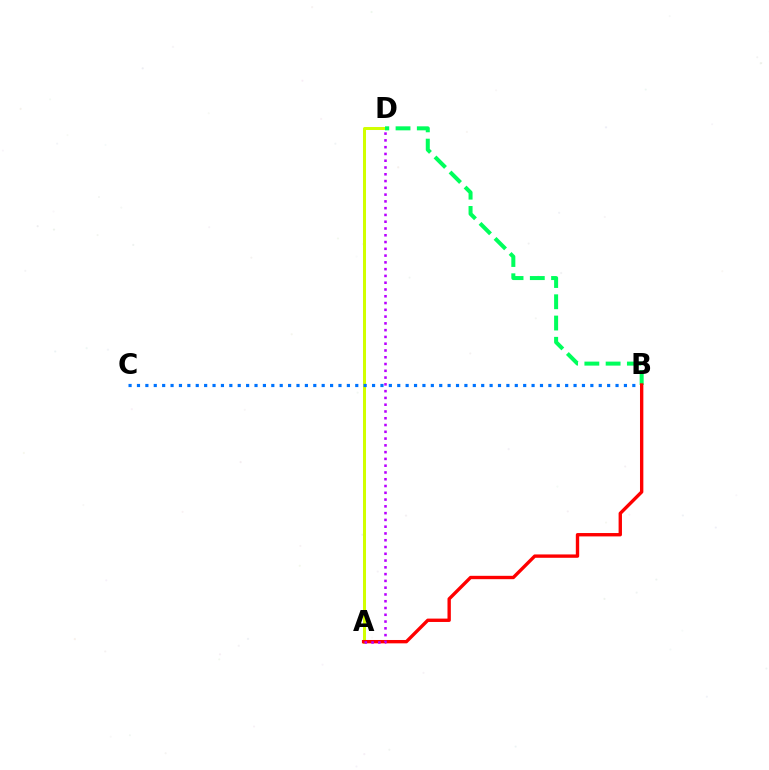{('A', 'D'): [{'color': '#d1ff00', 'line_style': 'solid', 'thickness': 2.17}, {'color': '#b900ff', 'line_style': 'dotted', 'thickness': 1.84}], ('B', 'C'): [{'color': '#0074ff', 'line_style': 'dotted', 'thickness': 2.28}], ('B', 'D'): [{'color': '#00ff5c', 'line_style': 'dashed', 'thickness': 2.89}], ('A', 'B'): [{'color': '#ff0000', 'line_style': 'solid', 'thickness': 2.42}]}